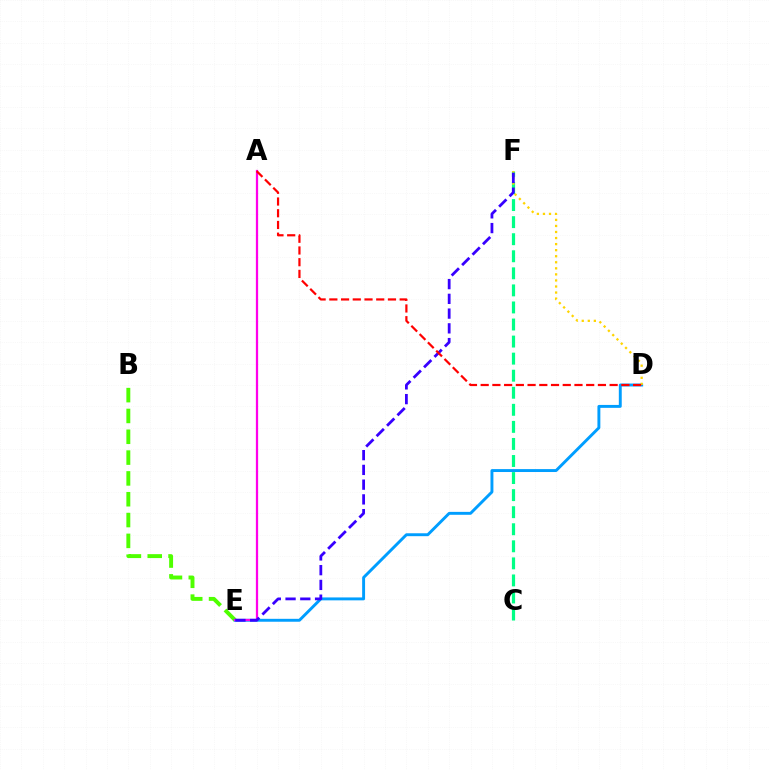{('C', 'F'): [{'color': '#00ff86', 'line_style': 'dashed', 'thickness': 2.32}], ('B', 'E'): [{'color': '#4fff00', 'line_style': 'dashed', 'thickness': 2.83}], ('D', 'E'): [{'color': '#009eff', 'line_style': 'solid', 'thickness': 2.1}], ('D', 'F'): [{'color': '#ffd500', 'line_style': 'dotted', 'thickness': 1.65}], ('A', 'E'): [{'color': '#ff00ed', 'line_style': 'solid', 'thickness': 1.62}], ('E', 'F'): [{'color': '#3700ff', 'line_style': 'dashed', 'thickness': 2.0}], ('A', 'D'): [{'color': '#ff0000', 'line_style': 'dashed', 'thickness': 1.59}]}